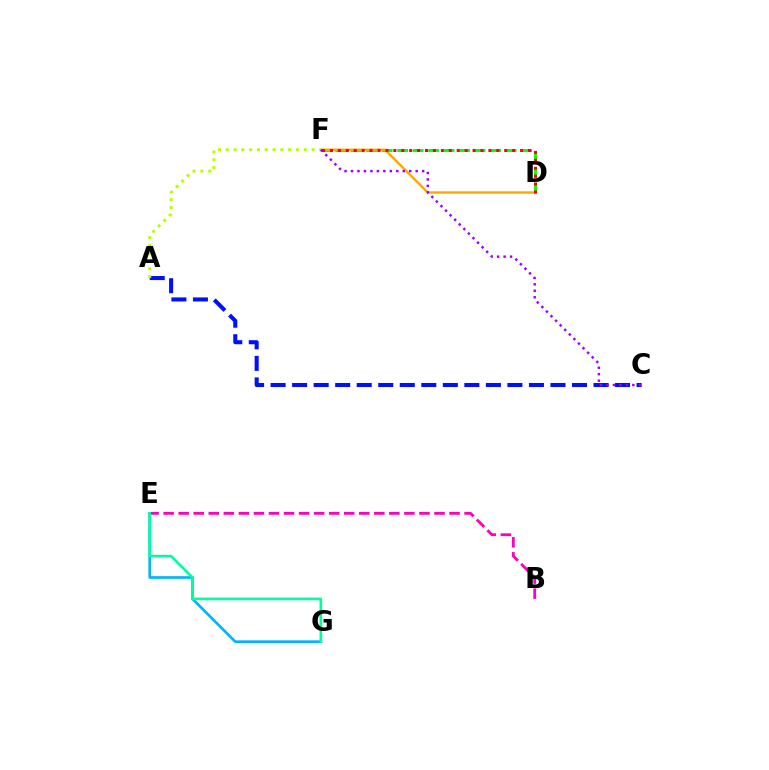{('A', 'C'): [{'color': '#0010ff', 'line_style': 'dashed', 'thickness': 2.92}], ('E', 'G'): [{'color': '#00b5ff', 'line_style': 'solid', 'thickness': 1.92}, {'color': '#00ff9d', 'line_style': 'solid', 'thickness': 1.9}], ('D', 'F'): [{'color': '#08ff00', 'line_style': 'dashed', 'thickness': 2.11}, {'color': '#ffa500', 'line_style': 'solid', 'thickness': 1.68}, {'color': '#ff0000', 'line_style': 'dotted', 'thickness': 2.15}], ('B', 'E'): [{'color': '#ff00bd', 'line_style': 'dashed', 'thickness': 2.04}], ('A', 'F'): [{'color': '#b3ff00', 'line_style': 'dotted', 'thickness': 2.12}], ('C', 'F'): [{'color': '#9b00ff', 'line_style': 'dotted', 'thickness': 1.76}]}